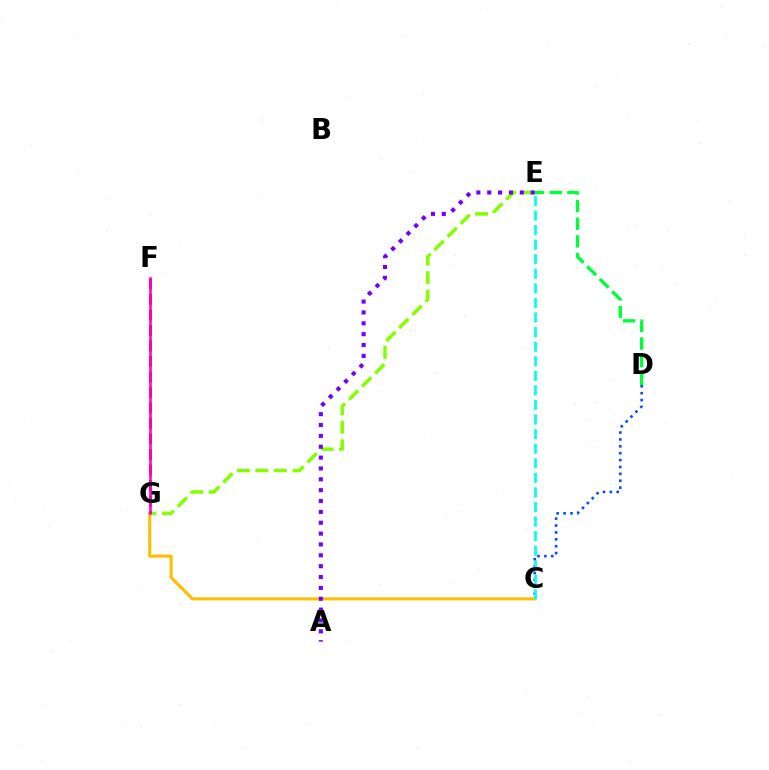{('E', 'G'): [{'color': '#84ff00', 'line_style': 'dashed', 'thickness': 2.51}], ('C', 'G'): [{'color': '#ffbd00', 'line_style': 'solid', 'thickness': 2.21}], ('F', 'G'): [{'color': '#ff0000', 'line_style': 'dashed', 'thickness': 2.11}, {'color': '#ff00cf', 'line_style': 'solid', 'thickness': 1.84}], ('D', 'E'): [{'color': '#00ff39', 'line_style': 'dashed', 'thickness': 2.4}], ('C', 'D'): [{'color': '#004bff', 'line_style': 'dotted', 'thickness': 1.87}], ('A', 'E'): [{'color': '#7200ff', 'line_style': 'dotted', 'thickness': 2.95}], ('C', 'E'): [{'color': '#00fff6', 'line_style': 'dashed', 'thickness': 1.98}]}